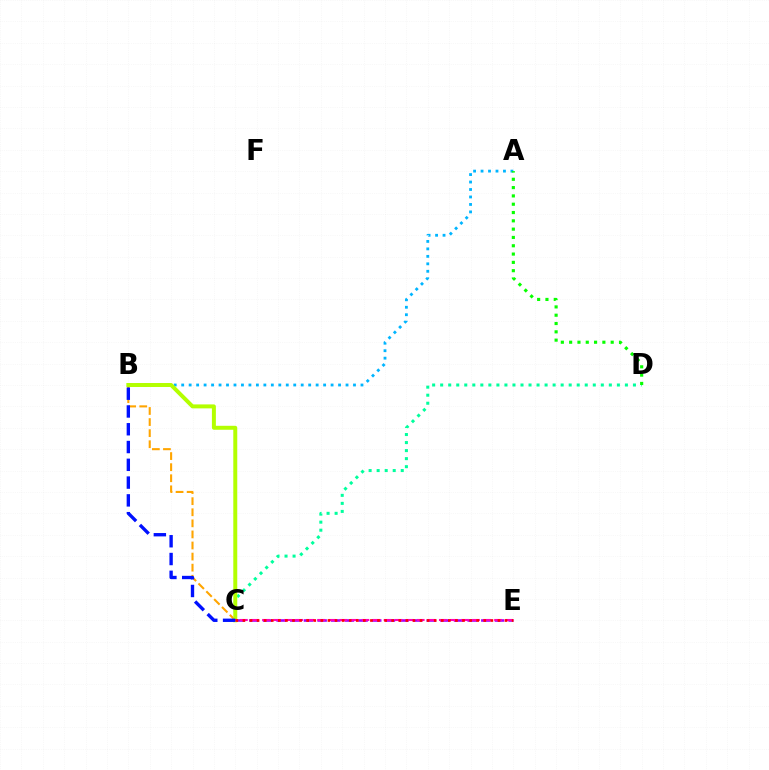{('A', 'B'): [{'color': '#00b5ff', 'line_style': 'dotted', 'thickness': 2.03}], ('C', 'E'): [{'color': '#9b00ff', 'line_style': 'dashed', 'thickness': 1.85}, {'color': '#ff00bd', 'line_style': 'dashed', 'thickness': 1.5}, {'color': '#ff0000', 'line_style': 'dotted', 'thickness': 1.92}], ('C', 'D'): [{'color': '#00ff9d', 'line_style': 'dotted', 'thickness': 2.18}], ('B', 'C'): [{'color': '#ffa500', 'line_style': 'dashed', 'thickness': 1.51}, {'color': '#b3ff00', 'line_style': 'solid', 'thickness': 2.86}, {'color': '#0010ff', 'line_style': 'dashed', 'thickness': 2.42}], ('A', 'D'): [{'color': '#08ff00', 'line_style': 'dotted', 'thickness': 2.26}]}